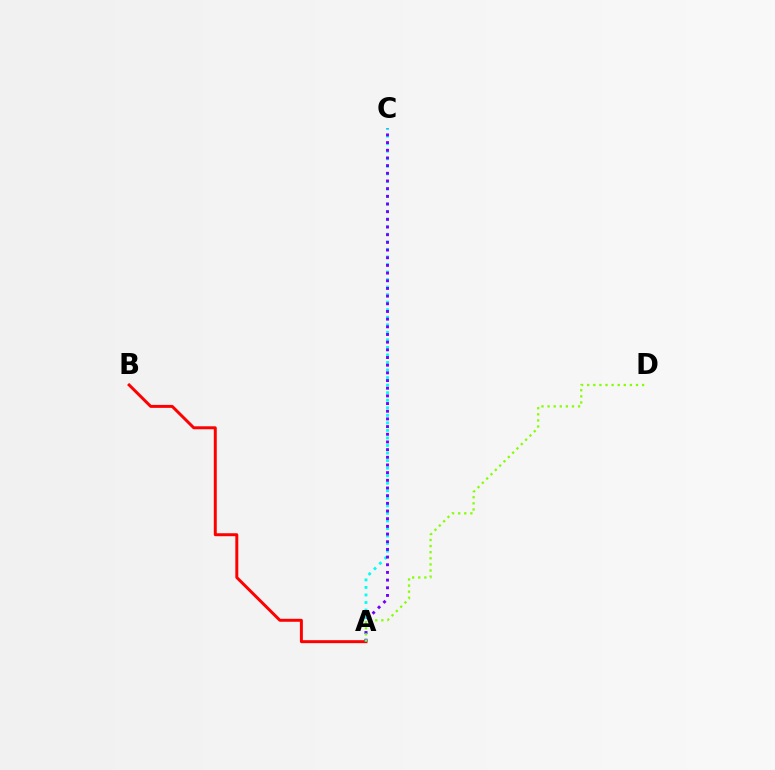{('A', 'B'): [{'color': '#ff0000', 'line_style': 'solid', 'thickness': 2.14}], ('A', 'C'): [{'color': '#00fff6', 'line_style': 'dotted', 'thickness': 2.05}, {'color': '#7200ff', 'line_style': 'dotted', 'thickness': 2.09}], ('A', 'D'): [{'color': '#84ff00', 'line_style': 'dotted', 'thickness': 1.66}]}